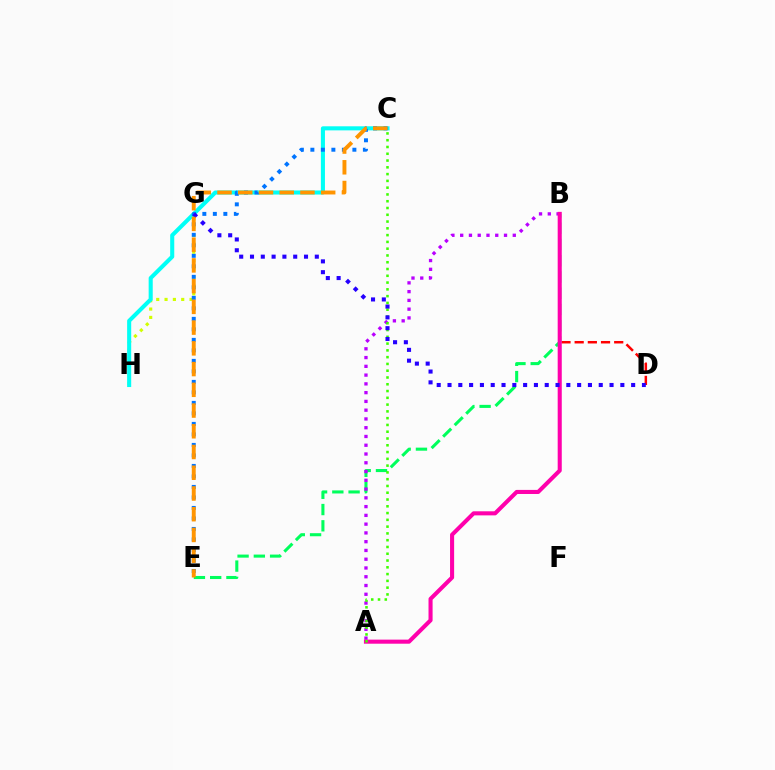{('G', 'H'): [{'color': '#d1ff00', 'line_style': 'dotted', 'thickness': 2.26}], ('B', 'D'): [{'color': '#ff0000', 'line_style': 'dashed', 'thickness': 1.79}], ('B', 'E'): [{'color': '#00ff5c', 'line_style': 'dashed', 'thickness': 2.21}], ('C', 'H'): [{'color': '#00fff6', 'line_style': 'solid', 'thickness': 2.93}], ('A', 'B'): [{'color': '#b900ff', 'line_style': 'dotted', 'thickness': 2.38}, {'color': '#ff00ac', 'line_style': 'solid', 'thickness': 2.94}], ('A', 'C'): [{'color': '#3dff00', 'line_style': 'dotted', 'thickness': 1.84}], ('C', 'E'): [{'color': '#0074ff', 'line_style': 'dotted', 'thickness': 2.85}, {'color': '#ff9400', 'line_style': 'dashed', 'thickness': 2.82}], ('D', 'G'): [{'color': '#2500ff', 'line_style': 'dotted', 'thickness': 2.94}]}